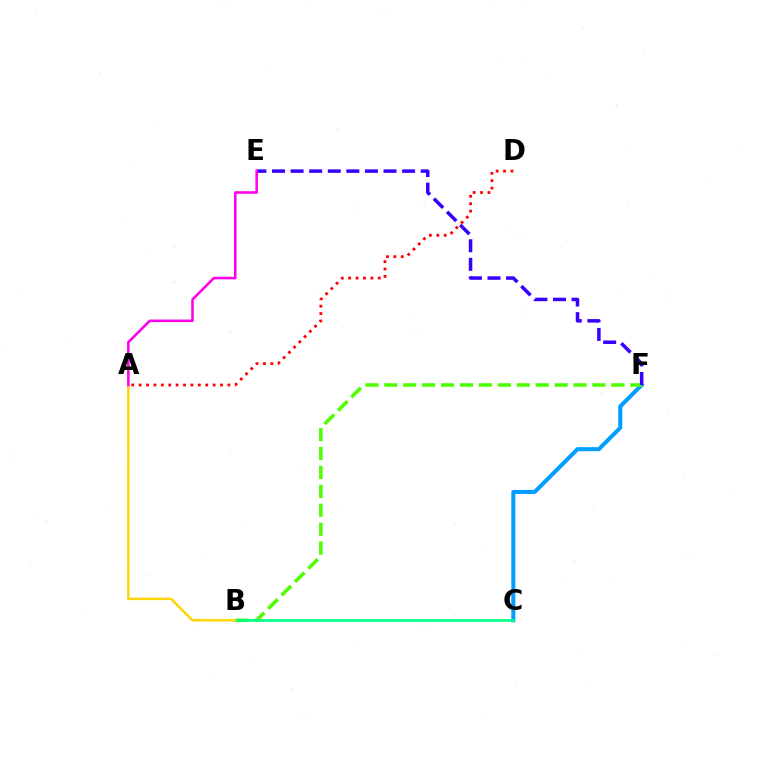{('C', 'F'): [{'color': '#009eff', 'line_style': 'solid', 'thickness': 2.91}], ('A', 'D'): [{'color': '#ff0000', 'line_style': 'dotted', 'thickness': 2.01}], ('B', 'F'): [{'color': '#4fff00', 'line_style': 'dashed', 'thickness': 2.57}], ('B', 'C'): [{'color': '#00ff86', 'line_style': 'solid', 'thickness': 1.88}], ('A', 'B'): [{'color': '#ffd500', 'line_style': 'solid', 'thickness': 1.74}], ('E', 'F'): [{'color': '#3700ff', 'line_style': 'dashed', 'thickness': 2.53}], ('A', 'E'): [{'color': '#ff00ed', 'line_style': 'solid', 'thickness': 1.84}]}